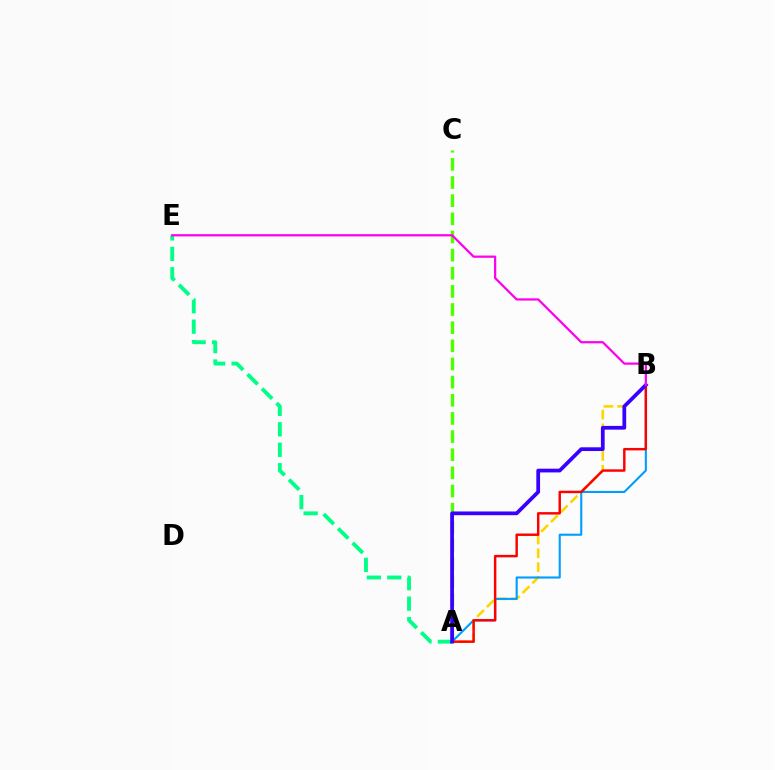{('A', 'B'): [{'color': '#ffd500', 'line_style': 'dashed', 'thickness': 1.88}, {'color': '#009eff', 'line_style': 'solid', 'thickness': 1.52}, {'color': '#ff0000', 'line_style': 'solid', 'thickness': 1.76}, {'color': '#3700ff', 'line_style': 'solid', 'thickness': 2.69}], ('A', 'E'): [{'color': '#00ff86', 'line_style': 'dashed', 'thickness': 2.78}], ('A', 'C'): [{'color': '#4fff00', 'line_style': 'dashed', 'thickness': 2.47}], ('B', 'E'): [{'color': '#ff00ed', 'line_style': 'solid', 'thickness': 1.61}]}